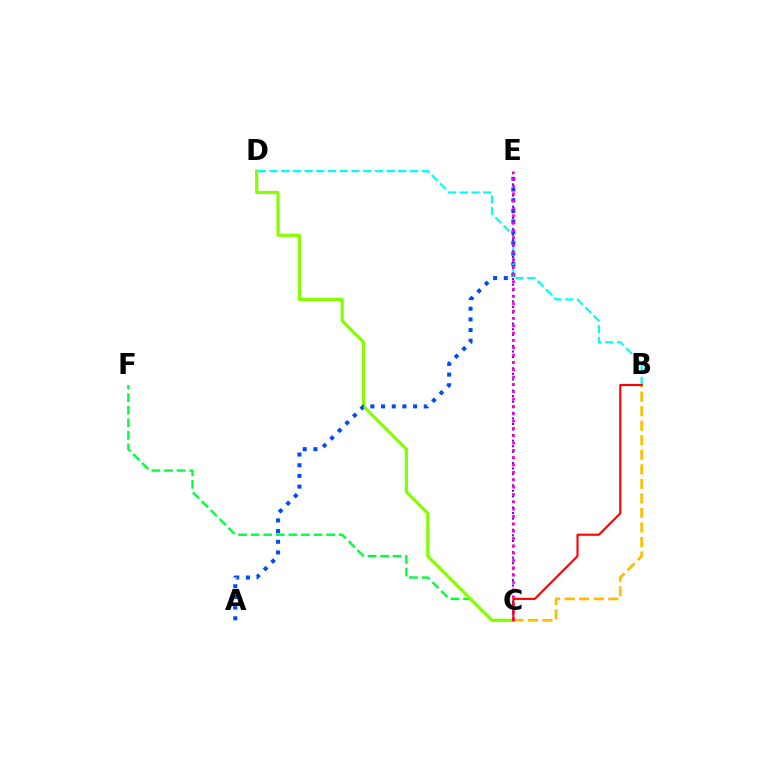{('C', 'F'): [{'color': '#00ff39', 'line_style': 'dashed', 'thickness': 1.71}], ('C', 'D'): [{'color': '#84ff00', 'line_style': 'solid', 'thickness': 2.3}], ('A', 'E'): [{'color': '#004bff', 'line_style': 'dotted', 'thickness': 2.9}], ('B', 'C'): [{'color': '#ffbd00', 'line_style': 'dashed', 'thickness': 1.97}, {'color': '#ff0000', 'line_style': 'solid', 'thickness': 1.53}], ('B', 'D'): [{'color': '#00fff6', 'line_style': 'dashed', 'thickness': 1.59}], ('C', 'E'): [{'color': '#7200ff', 'line_style': 'dotted', 'thickness': 1.51}, {'color': '#ff00cf', 'line_style': 'dotted', 'thickness': 1.99}]}